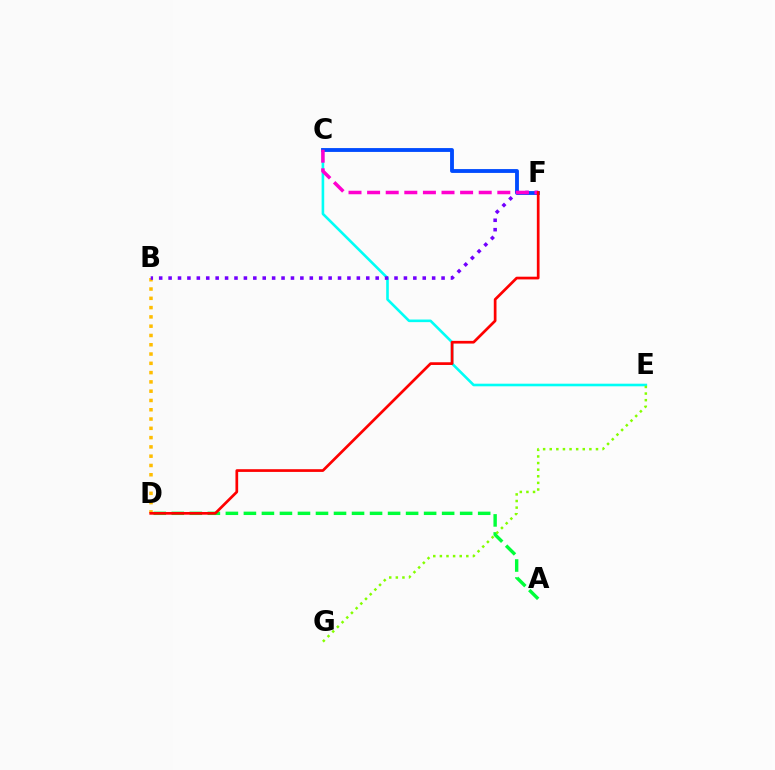{('A', 'D'): [{'color': '#00ff39', 'line_style': 'dashed', 'thickness': 2.45}], ('C', 'E'): [{'color': '#00fff6', 'line_style': 'solid', 'thickness': 1.88}], ('B', 'D'): [{'color': '#ffbd00', 'line_style': 'dotted', 'thickness': 2.52}], ('C', 'F'): [{'color': '#004bff', 'line_style': 'solid', 'thickness': 2.77}, {'color': '#ff00cf', 'line_style': 'dashed', 'thickness': 2.53}], ('B', 'F'): [{'color': '#7200ff', 'line_style': 'dotted', 'thickness': 2.56}], ('D', 'F'): [{'color': '#ff0000', 'line_style': 'solid', 'thickness': 1.95}], ('E', 'G'): [{'color': '#84ff00', 'line_style': 'dotted', 'thickness': 1.8}]}